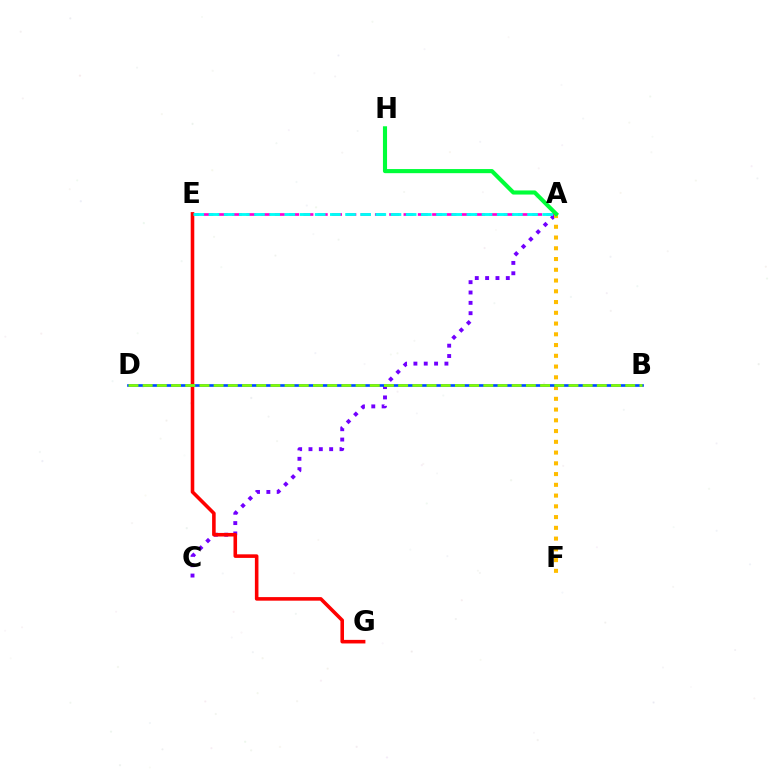{('A', 'E'): [{'color': '#ff00cf', 'line_style': 'dashed', 'thickness': 1.94}, {'color': '#00fff6', 'line_style': 'dashed', 'thickness': 2.06}], ('A', 'C'): [{'color': '#7200ff', 'line_style': 'dotted', 'thickness': 2.81}], ('E', 'G'): [{'color': '#ff0000', 'line_style': 'solid', 'thickness': 2.58}], ('A', 'F'): [{'color': '#ffbd00', 'line_style': 'dotted', 'thickness': 2.92}], ('B', 'D'): [{'color': '#004bff', 'line_style': 'solid', 'thickness': 1.93}, {'color': '#84ff00', 'line_style': 'dashed', 'thickness': 1.93}], ('A', 'H'): [{'color': '#00ff39', 'line_style': 'solid', 'thickness': 2.96}]}